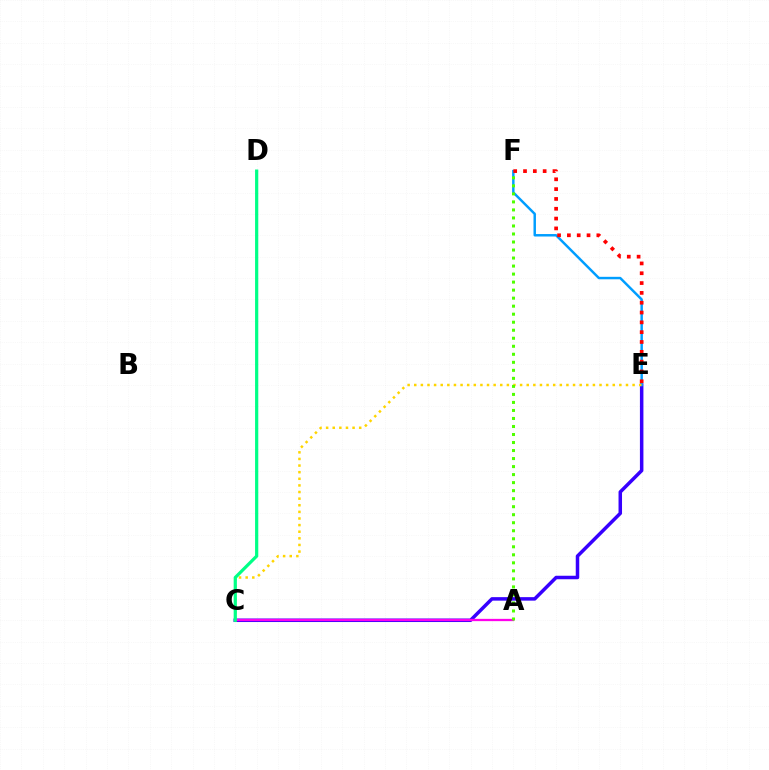{('C', 'E'): [{'color': '#3700ff', 'line_style': 'solid', 'thickness': 2.52}, {'color': '#ffd500', 'line_style': 'dotted', 'thickness': 1.8}], ('A', 'C'): [{'color': '#ff00ed', 'line_style': 'solid', 'thickness': 1.65}], ('E', 'F'): [{'color': '#009eff', 'line_style': 'solid', 'thickness': 1.77}, {'color': '#ff0000', 'line_style': 'dotted', 'thickness': 2.67}], ('A', 'F'): [{'color': '#4fff00', 'line_style': 'dotted', 'thickness': 2.18}], ('C', 'D'): [{'color': '#00ff86', 'line_style': 'solid', 'thickness': 2.31}]}